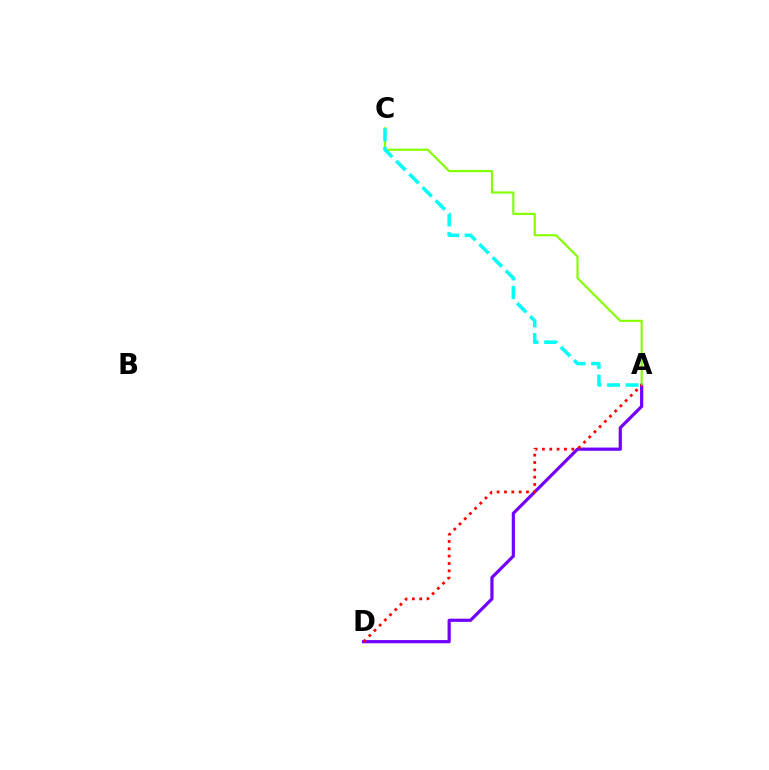{('A', 'D'): [{'color': '#7200ff', 'line_style': 'solid', 'thickness': 2.3}, {'color': '#ff0000', 'line_style': 'dotted', 'thickness': 1.99}], ('A', 'C'): [{'color': '#84ff00', 'line_style': 'solid', 'thickness': 1.54}, {'color': '#00fff6', 'line_style': 'dashed', 'thickness': 2.53}]}